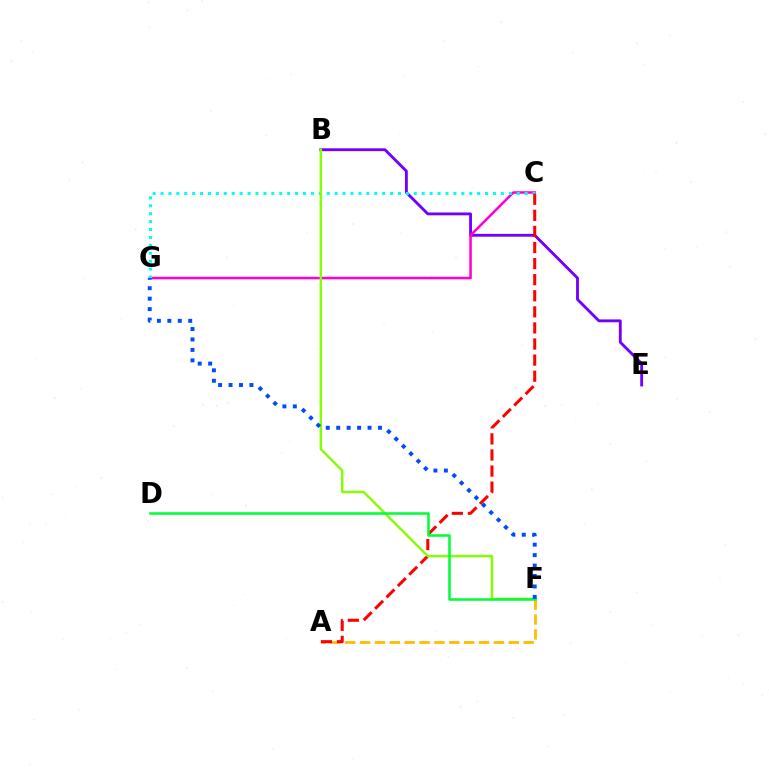{('B', 'E'): [{'color': '#7200ff', 'line_style': 'solid', 'thickness': 2.05}], ('C', 'G'): [{'color': '#ff00cf', 'line_style': 'solid', 'thickness': 1.82}, {'color': '#00fff6', 'line_style': 'dotted', 'thickness': 2.15}], ('A', 'F'): [{'color': '#ffbd00', 'line_style': 'dashed', 'thickness': 2.02}], ('A', 'C'): [{'color': '#ff0000', 'line_style': 'dashed', 'thickness': 2.19}], ('B', 'F'): [{'color': '#84ff00', 'line_style': 'solid', 'thickness': 1.75}], ('D', 'F'): [{'color': '#00ff39', 'line_style': 'solid', 'thickness': 1.83}], ('F', 'G'): [{'color': '#004bff', 'line_style': 'dotted', 'thickness': 2.84}]}